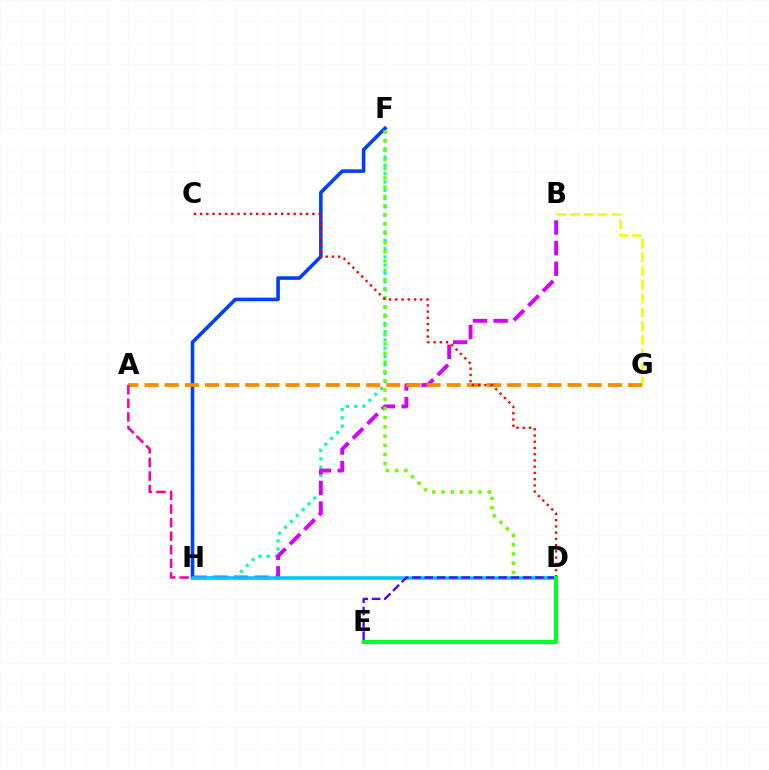{('F', 'H'): [{'color': '#00ffaf', 'line_style': 'dotted', 'thickness': 2.26}, {'color': '#003fff', 'line_style': 'solid', 'thickness': 2.59}], ('B', 'H'): [{'color': '#d600ff', 'line_style': 'dashed', 'thickness': 2.8}], ('D', 'F'): [{'color': '#66ff00', 'line_style': 'dotted', 'thickness': 2.5}], ('D', 'H'): [{'color': '#00c7ff', 'line_style': 'solid', 'thickness': 2.55}], ('B', 'G'): [{'color': '#eeff00', 'line_style': 'dashed', 'thickness': 1.87}], ('D', 'E'): [{'color': '#4f00ff', 'line_style': 'dashed', 'thickness': 1.67}, {'color': '#00ff27', 'line_style': 'solid', 'thickness': 2.96}], ('A', 'G'): [{'color': '#ff8800', 'line_style': 'dashed', 'thickness': 2.74}], ('A', 'H'): [{'color': '#ff00a0', 'line_style': 'dashed', 'thickness': 1.85}], ('C', 'D'): [{'color': '#ff0000', 'line_style': 'dotted', 'thickness': 1.69}]}